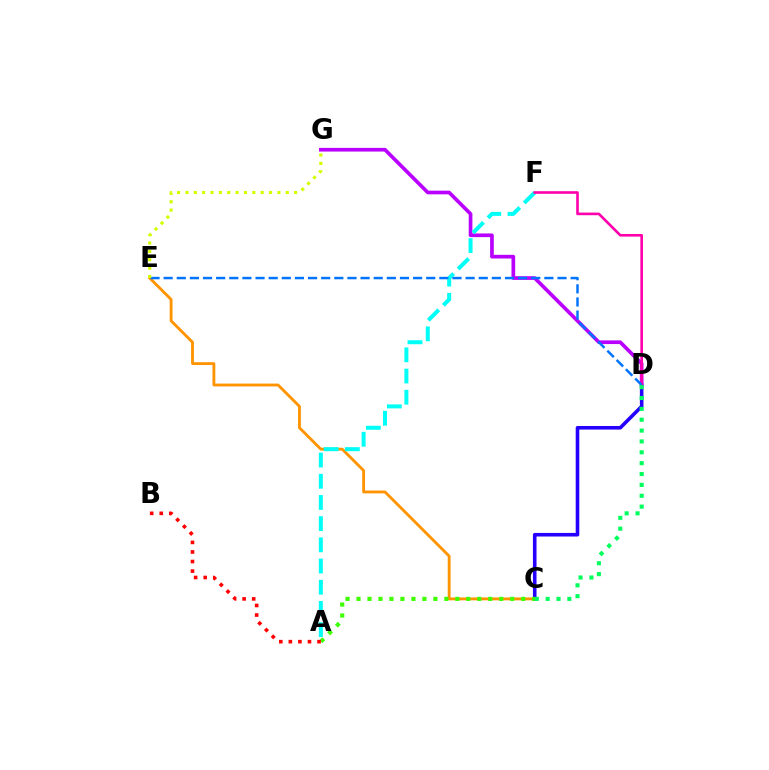{('C', 'D'): [{'color': '#2500ff', 'line_style': 'solid', 'thickness': 2.59}, {'color': '#00ff5c', 'line_style': 'dotted', 'thickness': 2.95}], ('C', 'E'): [{'color': '#ff9400', 'line_style': 'solid', 'thickness': 2.05}], ('A', 'C'): [{'color': '#3dff00', 'line_style': 'dotted', 'thickness': 2.98}], ('A', 'B'): [{'color': '#ff0000', 'line_style': 'dotted', 'thickness': 2.6}], ('D', 'G'): [{'color': '#b900ff', 'line_style': 'solid', 'thickness': 2.65}], ('A', 'F'): [{'color': '#00fff6', 'line_style': 'dashed', 'thickness': 2.88}], ('D', 'F'): [{'color': '#ff00ac', 'line_style': 'solid', 'thickness': 1.89}], ('D', 'E'): [{'color': '#0074ff', 'line_style': 'dashed', 'thickness': 1.78}], ('E', 'G'): [{'color': '#d1ff00', 'line_style': 'dotted', 'thickness': 2.27}]}